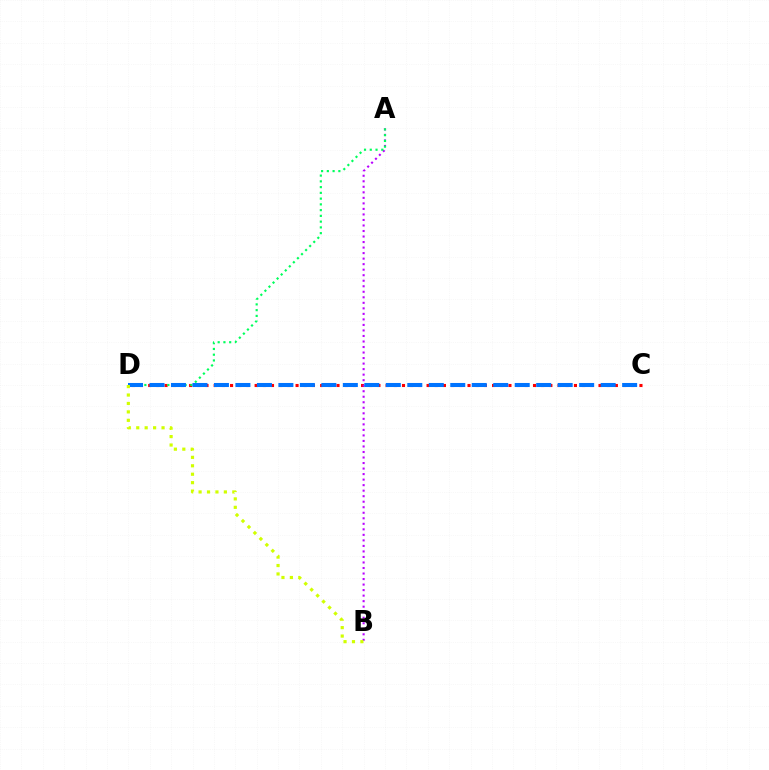{('C', 'D'): [{'color': '#ff0000', 'line_style': 'dotted', 'thickness': 2.22}, {'color': '#0074ff', 'line_style': 'dashed', 'thickness': 2.92}], ('A', 'B'): [{'color': '#b900ff', 'line_style': 'dotted', 'thickness': 1.5}], ('A', 'D'): [{'color': '#00ff5c', 'line_style': 'dotted', 'thickness': 1.56}], ('B', 'D'): [{'color': '#d1ff00', 'line_style': 'dotted', 'thickness': 2.29}]}